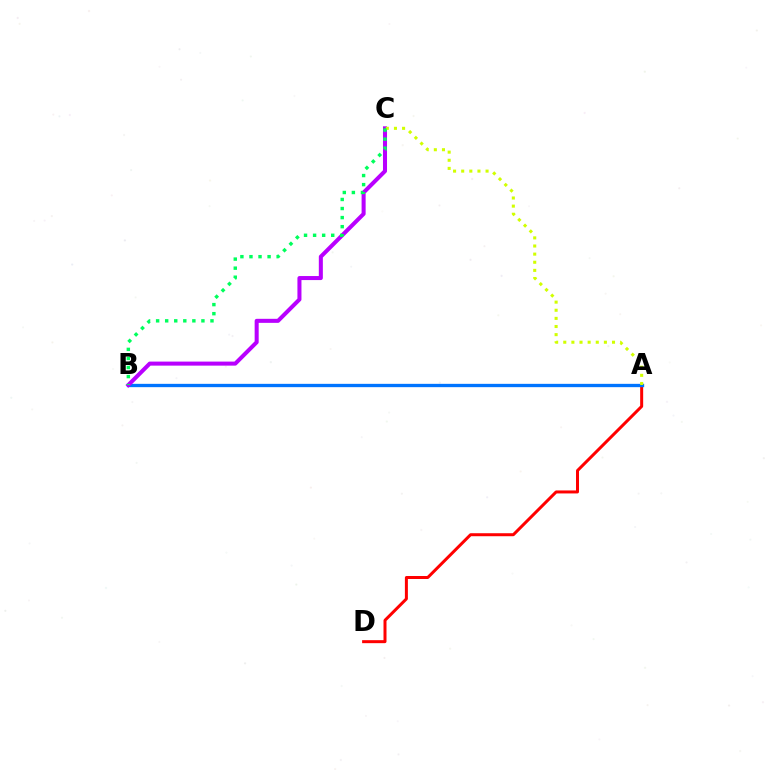{('A', 'D'): [{'color': '#ff0000', 'line_style': 'solid', 'thickness': 2.16}], ('A', 'B'): [{'color': '#0074ff', 'line_style': 'solid', 'thickness': 2.39}], ('B', 'C'): [{'color': '#b900ff', 'line_style': 'solid', 'thickness': 2.91}, {'color': '#00ff5c', 'line_style': 'dotted', 'thickness': 2.46}], ('A', 'C'): [{'color': '#d1ff00', 'line_style': 'dotted', 'thickness': 2.21}]}